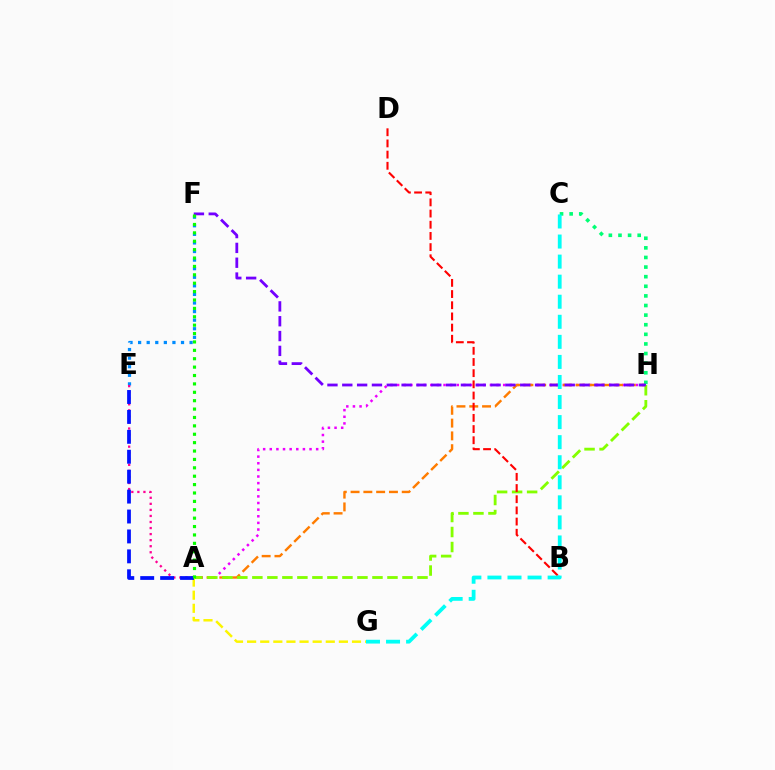{('A', 'H'): [{'color': '#ee00ff', 'line_style': 'dotted', 'thickness': 1.8}, {'color': '#ff7c00', 'line_style': 'dashed', 'thickness': 1.74}, {'color': '#84ff00', 'line_style': 'dashed', 'thickness': 2.04}], ('E', 'F'): [{'color': '#008cff', 'line_style': 'dotted', 'thickness': 2.33}], ('A', 'G'): [{'color': '#fcf500', 'line_style': 'dashed', 'thickness': 1.78}], ('C', 'H'): [{'color': '#00ff74', 'line_style': 'dotted', 'thickness': 2.61}], ('A', 'E'): [{'color': '#ff0094', 'line_style': 'dotted', 'thickness': 1.64}, {'color': '#0010ff', 'line_style': 'dashed', 'thickness': 2.71}], ('F', 'H'): [{'color': '#7200ff', 'line_style': 'dashed', 'thickness': 2.01}], ('B', 'D'): [{'color': '#ff0000', 'line_style': 'dashed', 'thickness': 1.52}], ('A', 'F'): [{'color': '#08ff00', 'line_style': 'dotted', 'thickness': 2.28}], ('C', 'G'): [{'color': '#00fff6', 'line_style': 'dashed', 'thickness': 2.73}]}